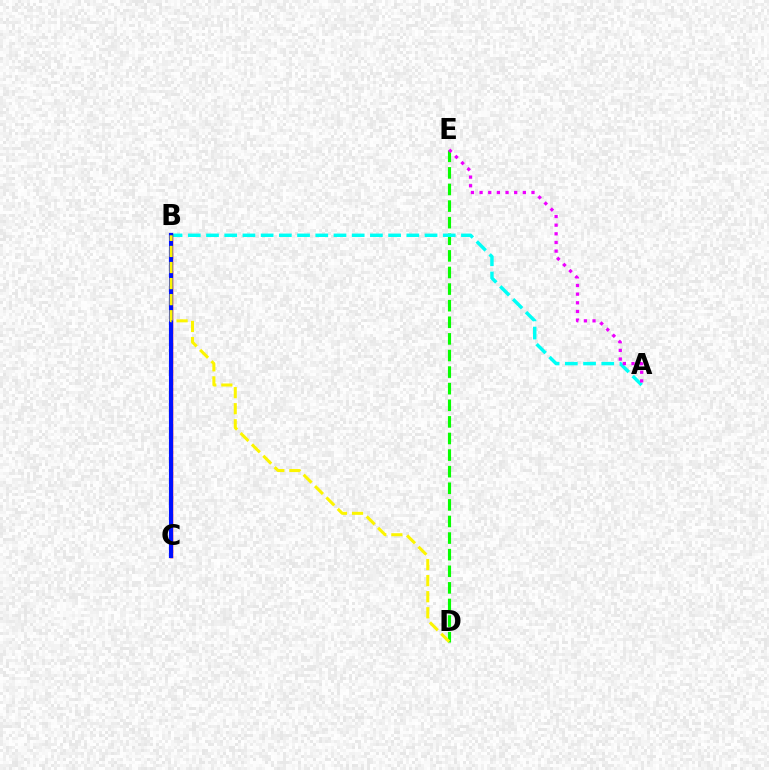{('D', 'E'): [{'color': '#08ff00', 'line_style': 'dashed', 'thickness': 2.25}], ('A', 'B'): [{'color': '#00fff6', 'line_style': 'dashed', 'thickness': 2.47}], ('B', 'C'): [{'color': '#ff0000', 'line_style': 'solid', 'thickness': 2.5}, {'color': '#0010ff', 'line_style': 'solid', 'thickness': 2.97}], ('A', 'E'): [{'color': '#ee00ff', 'line_style': 'dotted', 'thickness': 2.35}], ('B', 'D'): [{'color': '#fcf500', 'line_style': 'dashed', 'thickness': 2.18}]}